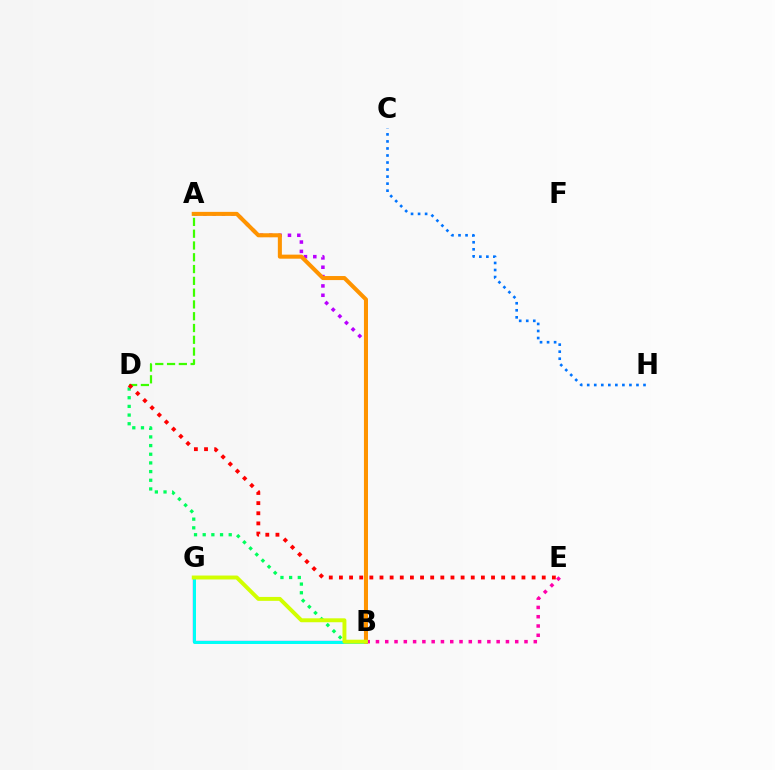{('B', 'G'): [{'color': '#2500ff', 'line_style': 'solid', 'thickness': 1.61}, {'color': '#00fff6', 'line_style': 'solid', 'thickness': 2.14}, {'color': '#d1ff00', 'line_style': 'solid', 'thickness': 2.82}], ('A', 'B'): [{'color': '#b900ff', 'line_style': 'dotted', 'thickness': 2.54}, {'color': '#ff9400', 'line_style': 'solid', 'thickness': 2.92}], ('B', 'D'): [{'color': '#00ff5c', 'line_style': 'dotted', 'thickness': 2.36}], ('C', 'H'): [{'color': '#0074ff', 'line_style': 'dotted', 'thickness': 1.91}], ('B', 'E'): [{'color': '#ff00ac', 'line_style': 'dotted', 'thickness': 2.52}], ('A', 'D'): [{'color': '#3dff00', 'line_style': 'dashed', 'thickness': 1.6}], ('D', 'E'): [{'color': '#ff0000', 'line_style': 'dotted', 'thickness': 2.76}]}